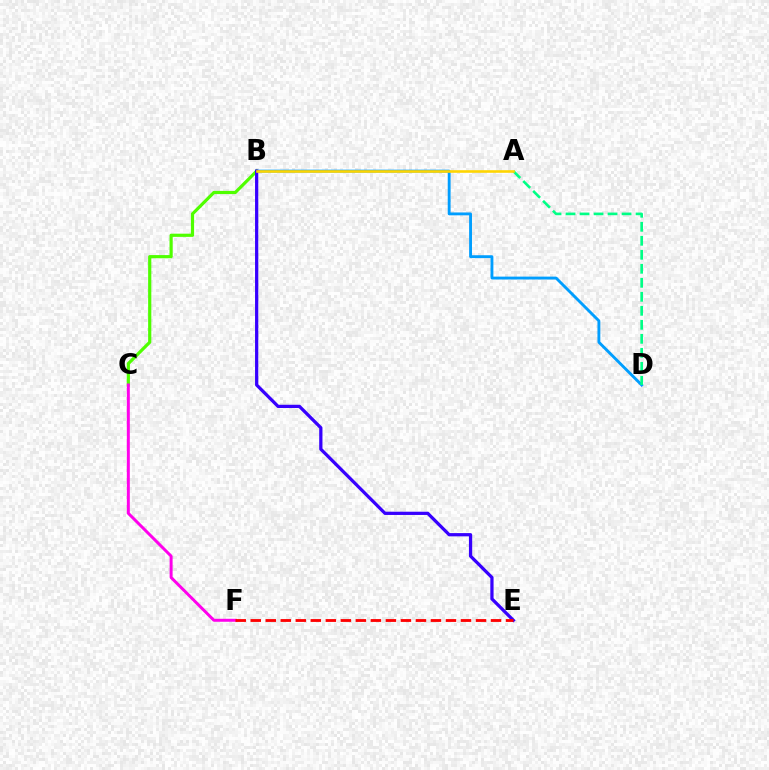{('B', 'D'): [{'color': '#009eff', 'line_style': 'solid', 'thickness': 2.07}], ('B', 'C'): [{'color': '#4fff00', 'line_style': 'solid', 'thickness': 2.29}], ('C', 'F'): [{'color': '#ff00ed', 'line_style': 'solid', 'thickness': 2.14}], ('B', 'E'): [{'color': '#3700ff', 'line_style': 'solid', 'thickness': 2.34}], ('E', 'F'): [{'color': '#ff0000', 'line_style': 'dashed', 'thickness': 2.04}], ('A', 'D'): [{'color': '#00ff86', 'line_style': 'dashed', 'thickness': 1.9}], ('A', 'B'): [{'color': '#ffd500', 'line_style': 'solid', 'thickness': 1.88}]}